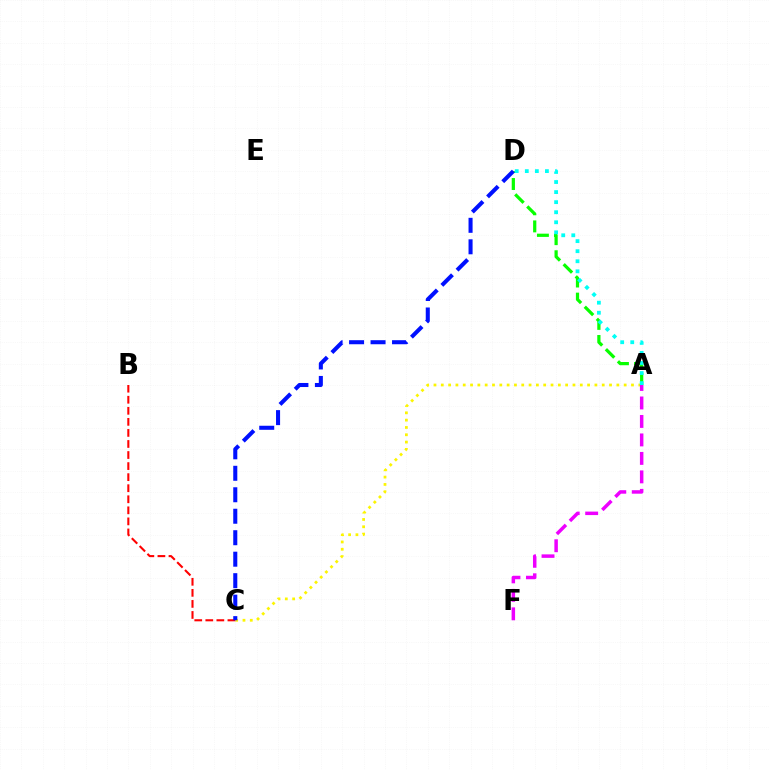{('A', 'D'): [{'color': '#08ff00', 'line_style': 'dashed', 'thickness': 2.32}, {'color': '#00fff6', 'line_style': 'dotted', 'thickness': 2.73}], ('A', 'C'): [{'color': '#fcf500', 'line_style': 'dotted', 'thickness': 1.99}], ('A', 'F'): [{'color': '#ee00ff', 'line_style': 'dashed', 'thickness': 2.51}], ('B', 'C'): [{'color': '#ff0000', 'line_style': 'dashed', 'thickness': 1.5}], ('C', 'D'): [{'color': '#0010ff', 'line_style': 'dashed', 'thickness': 2.92}]}